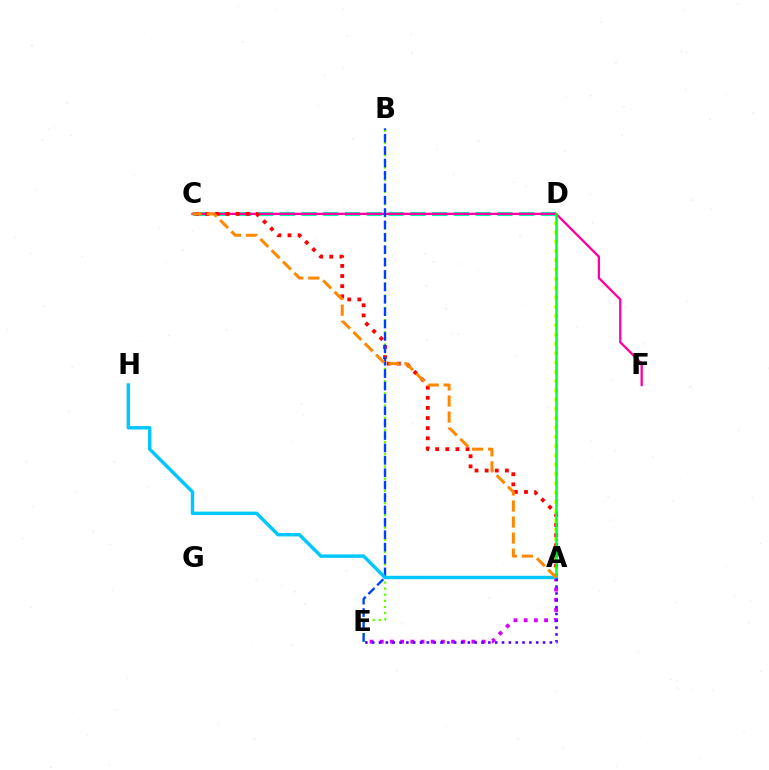{('A', 'D'): [{'color': '#eeff00', 'line_style': 'dotted', 'thickness': 2.52}, {'color': '#00ff27', 'line_style': 'solid', 'thickness': 1.81}], ('A', 'E'): [{'color': '#d600ff', 'line_style': 'dotted', 'thickness': 2.77}, {'color': '#4f00ff', 'line_style': 'dotted', 'thickness': 1.86}], ('C', 'D'): [{'color': '#00ffaf', 'line_style': 'dashed', 'thickness': 2.96}], ('B', 'E'): [{'color': '#66ff00', 'line_style': 'dotted', 'thickness': 1.66}, {'color': '#003fff', 'line_style': 'dashed', 'thickness': 1.68}], ('C', 'F'): [{'color': '#ff00a0', 'line_style': 'solid', 'thickness': 1.66}], ('A', 'C'): [{'color': '#ff0000', 'line_style': 'dotted', 'thickness': 2.75}, {'color': '#ff8800', 'line_style': 'dashed', 'thickness': 2.18}], ('A', 'H'): [{'color': '#00c7ff', 'line_style': 'solid', 'thickness': 2.47}]}